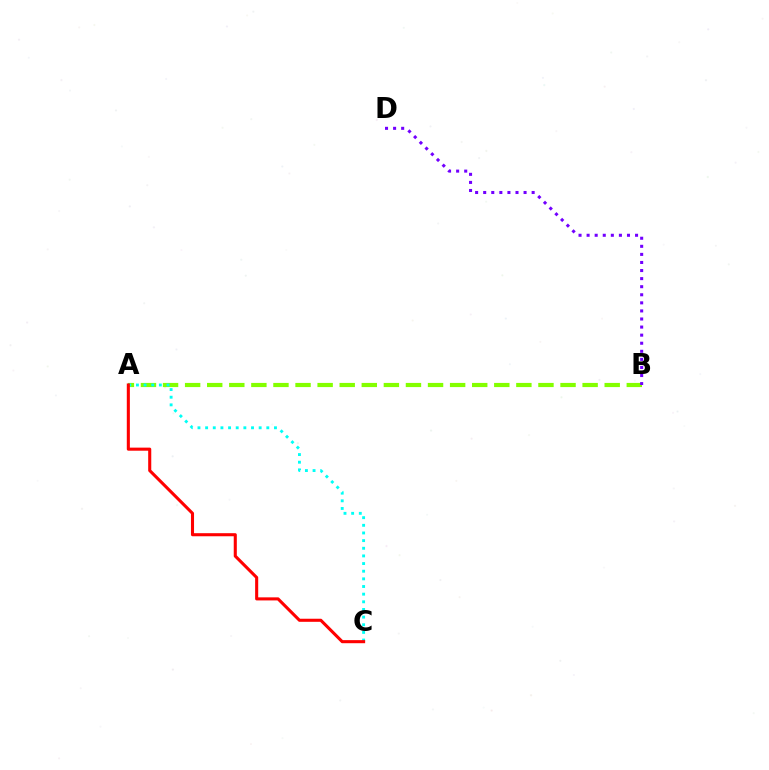{('A', 'B'): [{'color': '#84ff00', 'line_style': 'dashed', 'thickness': 3.0}], ('A', 'C'): [{'color': '#00fff6', 'line_style': 'dotted', 'thickness': 2.08}, {'color': '#ff0000', 'line_style': 'solid', 'thickness': 2.22}], ('B', 'D'): [{'color': '#7200ff', 'line_style': 'dotted', 'thickness': 2.19}]}